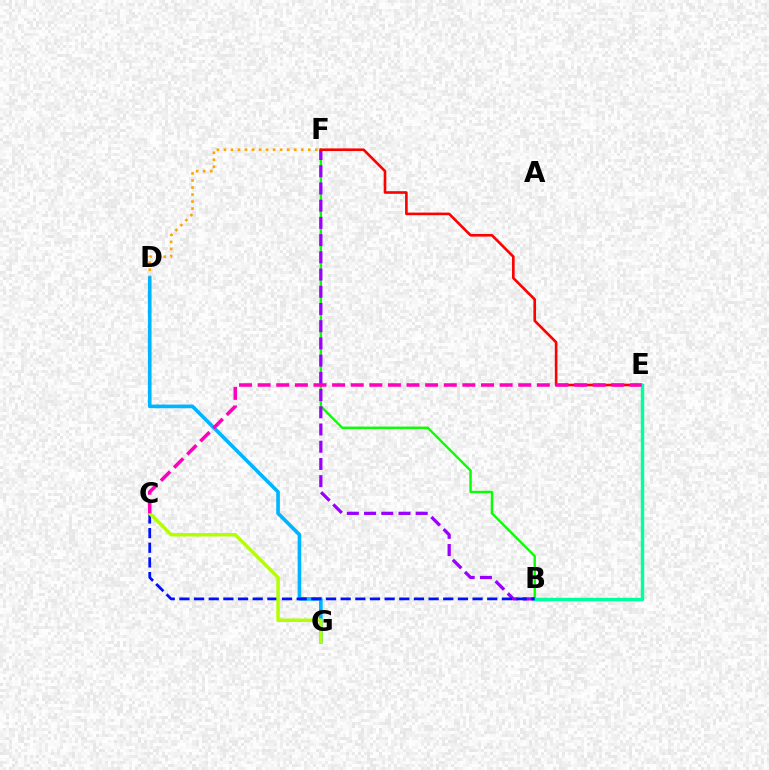{('B', 'F'): [{'color': '#08ff00', 'line_style': 'solid', 'thickness': 1.72}, {'color': '#9b00ff', 'line_style': 'dashed', 'thickness': 2.34}], ('D', 'F'): [{'color': '#ffa500', 'line_style': 'dotted', 'thickness': 1.91}], ('D', 'G'): [{'color': '#00b5ff', 'line_style': 'solid', 'thickness': 2.62}], ('E', 'F'): [{'color': '#ff0000', 'line_style': 'solid', 'thickness': 1.89}], ('B', 'E'): [{'color': '#00ff9d', 'line_style': 'solid', 'thickness': 2.47}], ('B', 'C'): [{'color': '#0010ff', 'line_style': 'dashed', 'thickness': 1.99}], ('C', 'G'): [{'color': '#b3ff00', 'line_style': 'solid', 'thickness': 2.51}], ('C', 'E'): [{'color': '#ff00bd', 'line_style': 'dashed', 'thickness': 2.53}]}